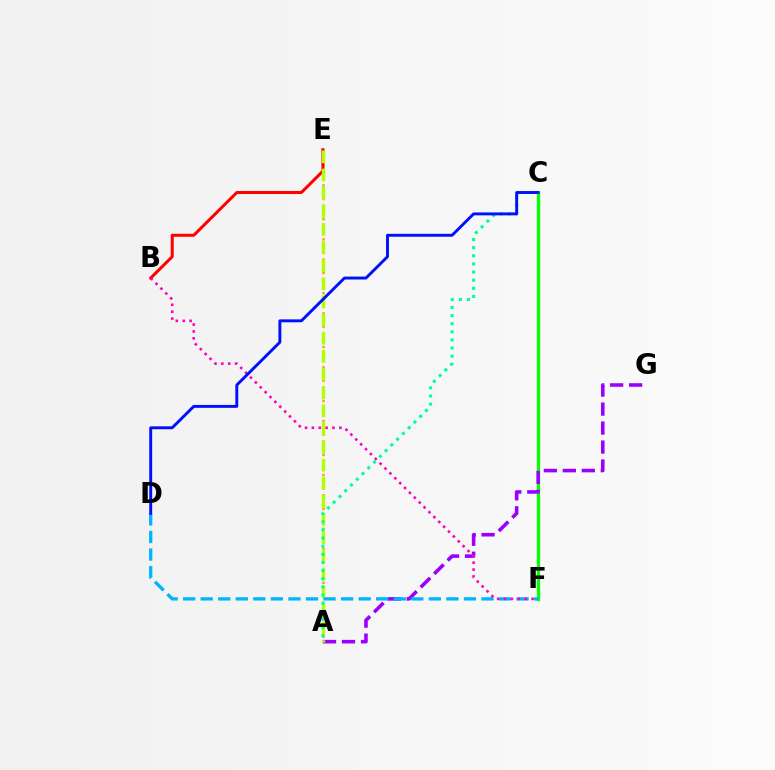{('A', 'E'): [{'color': '#ffa500', 'line_style': 'dotted', 'thickness': 1.83}, {'color': '#b3ff00', 'line_style': 'dashed', 'thickness': 2.46}], ('C', 'F'): [{'color': '#08ff00', 'line_style': 'solid', 'thickness': 2.4}], ('A', 'G'): [{'color': '#9b00ff', 'line_style': 'dashed', 'thickness': 2.58}], ('B', 'E'): [{'color': '#ff0000', 'line_style': 'solid', 'thickness': 2.18}], ('D', 'F'): [{'color': '#00b5ff', 'line_style': 'dashed', 'thickness': 2.38}], ('A', 'C'): [{'color': '#00ff9d', 'line_style': 'dotted', 'thickness': 2.21}], ('B', 'F'): [{'color': '#ff00bd', 'line_style': 'dotted', 'thickness': 1.87}], ('C', 'D'): [{'color': '#0010ff', 'line_style': 'solid', 'thickness': 2.1}]}